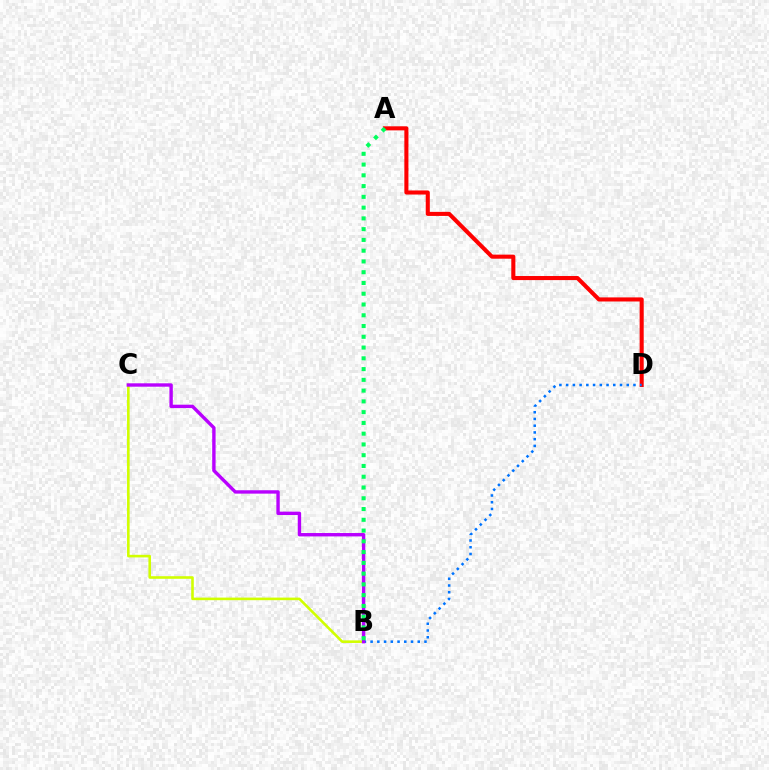{('A', 'D'): [{'color': '#ff0000', 'line_style': 'solid', 'thickness': 2.93}], ('B', 'D'): [{'color': '#0074ff', 'line_style': 'dotted', 'thickness': 1.83}], ('B', 'C'): [{'color': '#d1ff00', 'line_style': 'solid', 'thickness': 1.87}, {'color': '#b900ff', 'line_style': 'solid', 'thickness': 2.44}], ('A', 'B'): [{'color': '#00ff5c', 'line_style': 'dotted', 'thickness': 2.92}]}